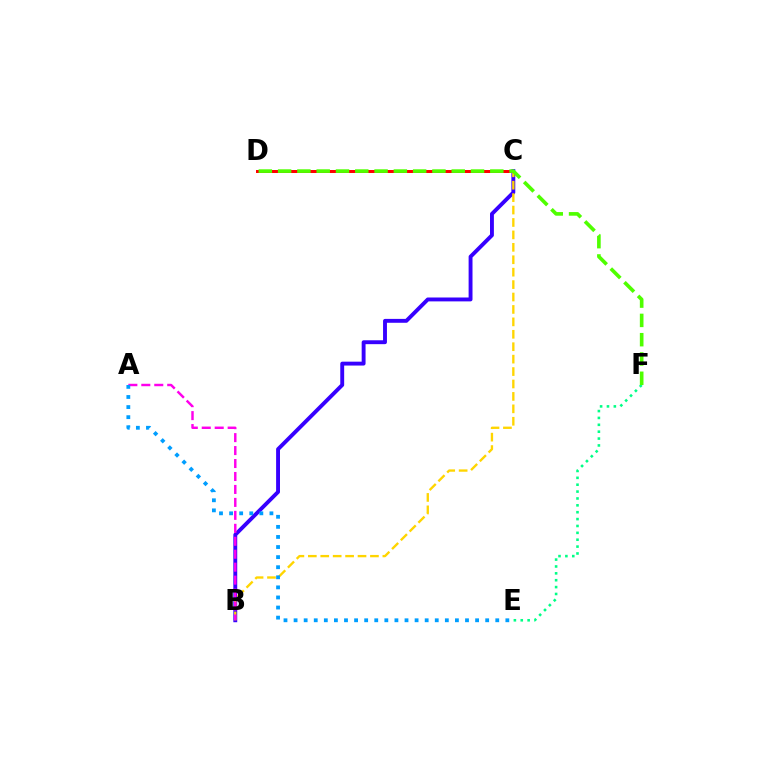{('B', 'C'): [{'color': '#3700ff', 'line_style': 'solid', 'thickness': 2.8}, {'color': '#ffd500', 'line_style': 'dashed', 'thickness': 1.69}], ('C', 'D'): [{'color': '#ff0000', 'line_style': 'solid', 'thickness': 2.15}], ('E', 'F'): [{'color': '#00ff86', 'line_style': 'dotted', 'thickness': 1.87}], ('D', 'F'): [{'color': '#4fff00', 'line_style': 'dashed', 'thickness': 2.62}], ('A', 'B'): [{'color': '#ff00ed', 'line_style': 'dashed', 'thickness': 1.76}], ('A', 'E'): [{'color': '#009eff', 'line_style': 'dotted', 'thickness': 2.74}]}